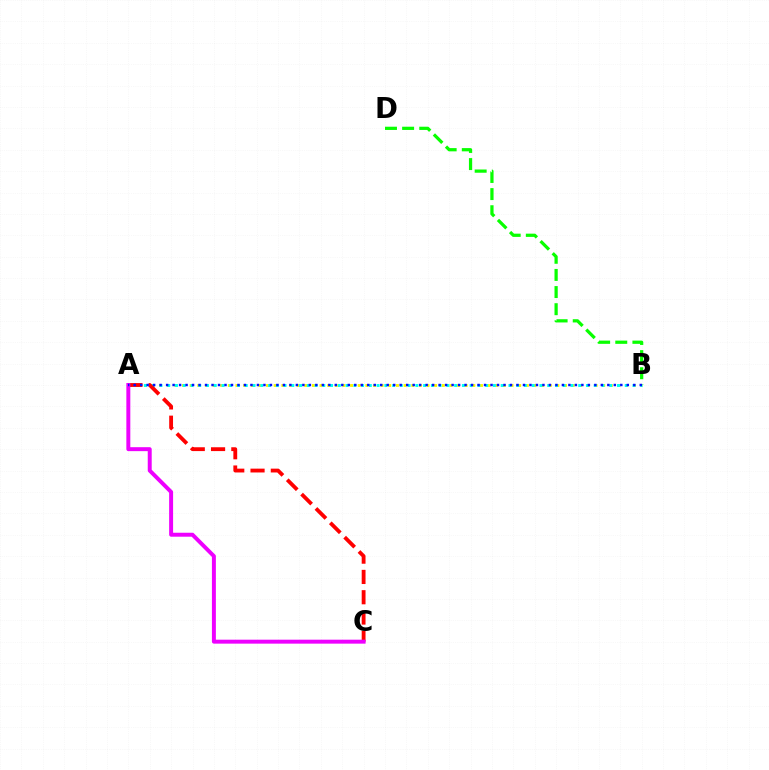{('B', 'D'): [{'color': '#08ff00', 'line_style': 'dashed', 'thickness': 2.33}], ('A', 'B'): [{'color': '#fcf500', 'line_style': 'dotted', 'thickness': 2.08}, {'color': '#00fff6', 'line_style': 'dotted', 'thickness': 2.11}, {'color': '#0010ff', 'line_style': 'dotted', 'thickness': 1.76}], ('A', 'C'): [{'color': '#ff0000', 'line_style': 'dashed', 'thickness': 2.76}, {'color': '#ee00ff', 'line_style': 'solid', 'thickness': 2.85}]}